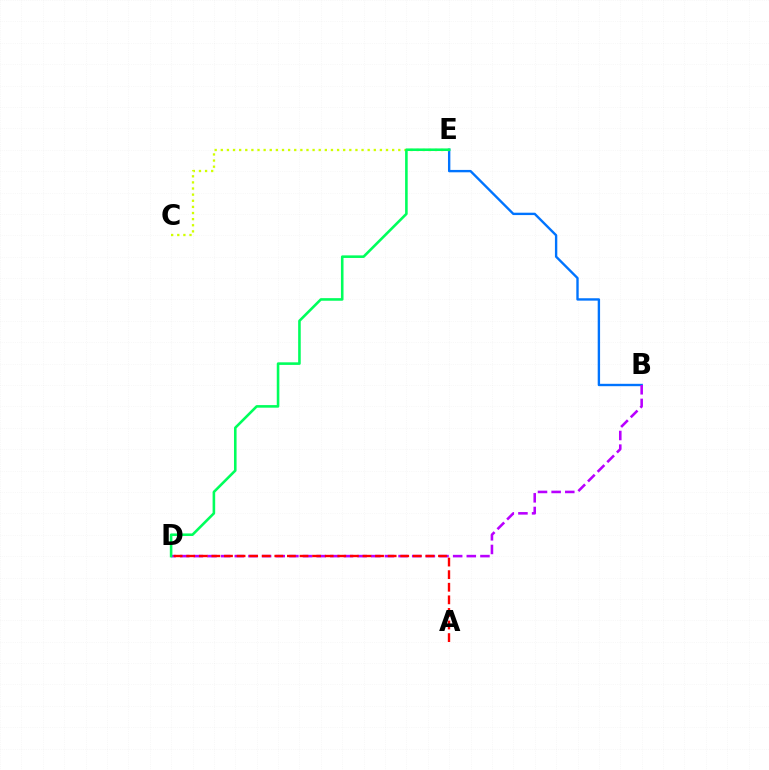{('B', 'E'): [{'color': '#0074ff', 'line_style': 'solid', 'thickness': 1.71}], ('B', 'D'): [{'color': '#b900ff', 'line_style': 'dashed', 'thickness': 1.85}], ('A', 'D'): [{'color': '#ff0000', 'line_style': 'dashed', 'thickness': 1.71}], ('C', 'E'): [{'color': '#d1ff00', 'line_style': 'dotted', 'thickness': 1.66}], ('D', 'E'): [{'color': '#00ff5c', 'line_style': 'solid', 'thickness': 1.86}]}